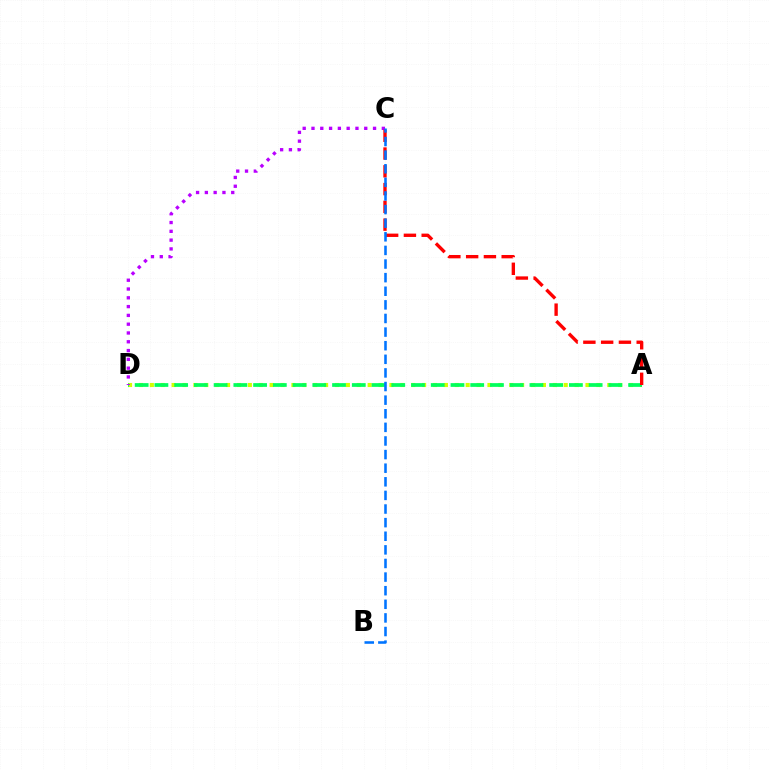{('A', 'D'): [{'color': '#d1ff00', 'line_style': 'dotted', 'thickness': 2.96}, {'color': '#00ff5c', 'line_style': 'dashed', 'thickness': 2.68}], ('C', 'D'): [{'color': '#b900ff', 'line_style': 'dotted', 'thickness': 2.39}], ('A', 'C'): [{'color': '#ff0000', 'line_style': 'dashed', 'thickness': 2.41}], ('B', 'C'): [{'color': '#0074ff', 'line_style': 'dashed', 'thickness': 1.85}]}